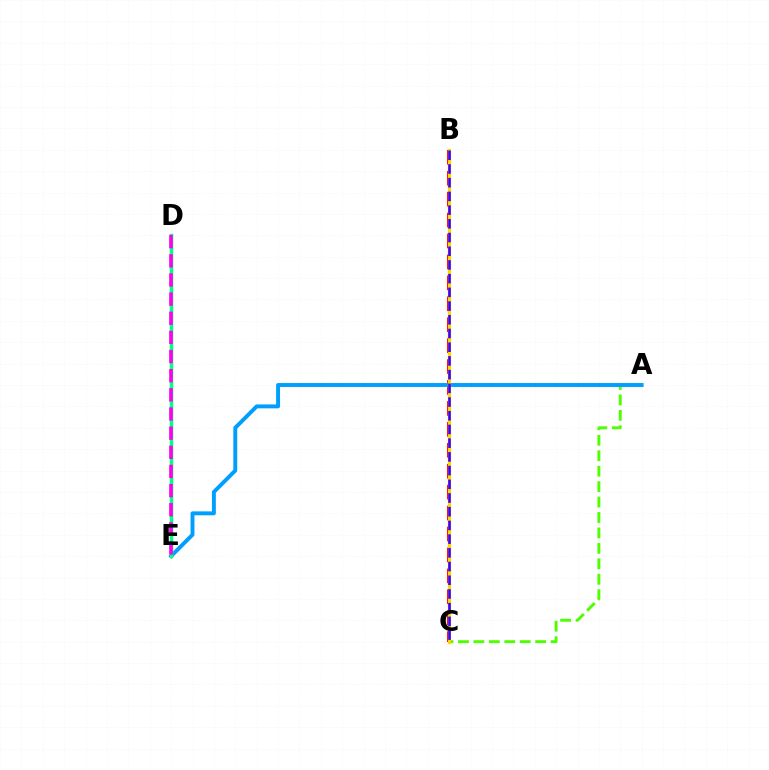{('A', 'C'): [{'color': '#4fff00', 'line_style': 'dashed', 'thickness': 2.1}], ('B', 'C'): [{'color': '#ff0000', 'line_style': 'dashed', 'thickness': 2.84}, {'color': '#ffd500', 'line_style': 'solid', 'thickness': 2.28}, {'color': '#3700ff', 'line_style': 'dashed', 'thickness': 1.86}], ('A', 'E'): [{'color': '#009eff', 'line_style': 'solid', 'thickness': 2.82}], ('D', 'E'): [{'color': '#00ff86', 'line_style': 'solid', 'thickness': 2.52}, {'color': '#ff00ed', 'line_style': 'dashed', 'thickness': 2.6}]}